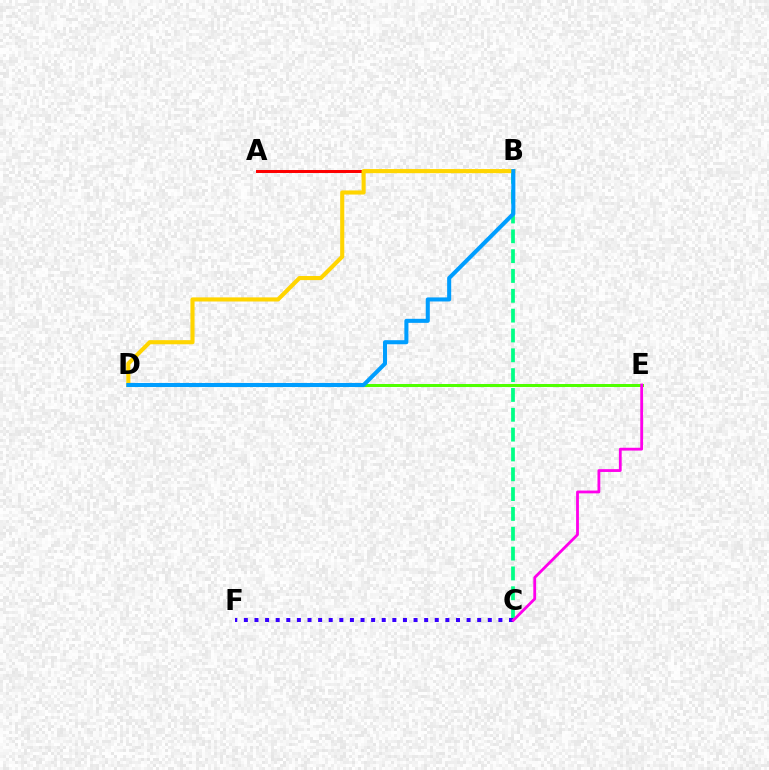{('B', 'C'): [{'color': '#00ff86', 'line_style': 'dashed', 'thickness': 2.69}], ('D', 'E'): [{'color': '#4fff00', 'line_style': 'solid', 'thickness': 2.17}], ('A', 'B'): [{'color': '#ff0000', 'line_style': 'solid', 'thickness': 2.14}], ('C', 'F'): [{'color': '#3700ff', 'line_style': 'dotted', 'thickness': 2.88}], ('C', 'E'): [{'color': '#ff00ed', 'line_style': 'solid', 'thickness': 2.02}], ('B', 'D'): [{'color': '#ffd500', 'line_style': 'solid', 'thickness': 2.96}, {'color': '#009eff', 'line_style': 'solid', 'thickness': 2.92}]}